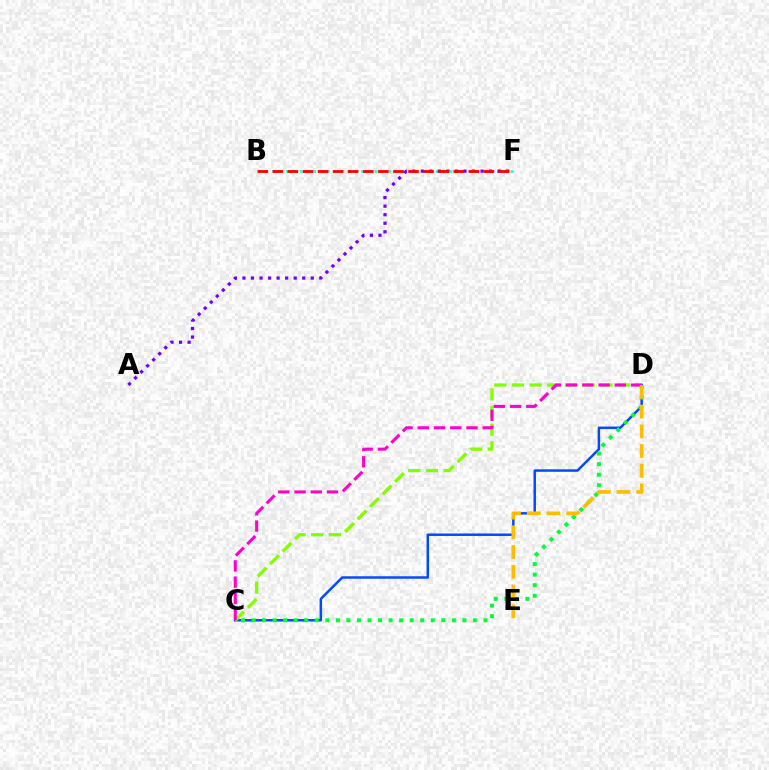{('C', 'D'): [{'color': '#004bff', 'line_style': 'solid', 'thickness': 1.78}, {'color': '#84ff00', 'line_style': 'dashed', 'thickness': 2.4}, {'color': '#00ff39', 'line_style': 'dotted', 'thickness': 2.86}, {'color': '#ff00cf', 'line_style': 'dashed', 'thickness': 2.21}], ('B', 'F'): [{'color': '#00fff6', 'line_style': 'dotted', 'thickness': 1.85}, {'color': '#ff0000', 'line_style': 'dashed', 'thickness': 2.05}], ('D', 'E'): [{'color': '#ffbd00', 'line_style': 'dashed', 'thickness': 2.68}], ('A', 'F'): [{'color': '#7200ff', 'line_style': 'dotted', 'thickness': 2.32}]}